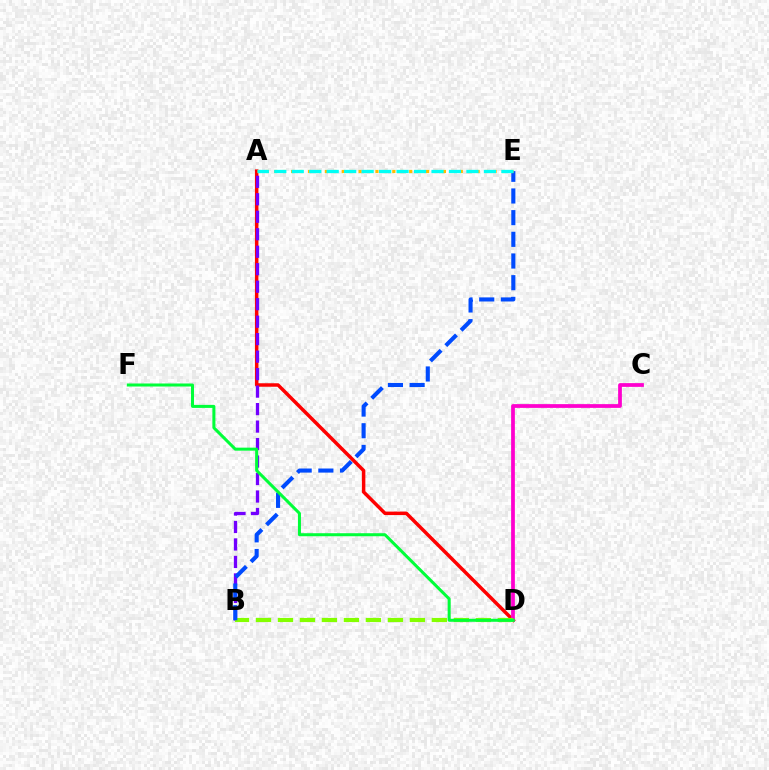{('A', 'D'): [{'color': '#ff0000', 'line_style': 'solid', 'thickness': 2.5}], ('C', 'D'): [{'color': '#ff00cf', 'line_style': 'solid', 'thickness': 2.7}], ('A', 'B'): [{'color': '#7200ff', 'line_style': 'dashed', 'thickness': 2.38}], ('B', 'D'): [{'color': '#84ff00', 'line_style': 'dashed', 'thickness': 2.99}], ('B', 'E'): [{'color': '#004bff', 'line_style': 'dashed', 'thickness': 2.95}], ('A', 'E'): [{'color': '#ffbd00', 'line_style': 'dotted', 'thickness': 2.29}, {'color': '#00fff6', 'line_style': 'dashed', 'thickness': 2.37}], ('D', 'F'): [{'color': '#00ff39', 'line_style': 'solid', 'thickness': 2.18}]}